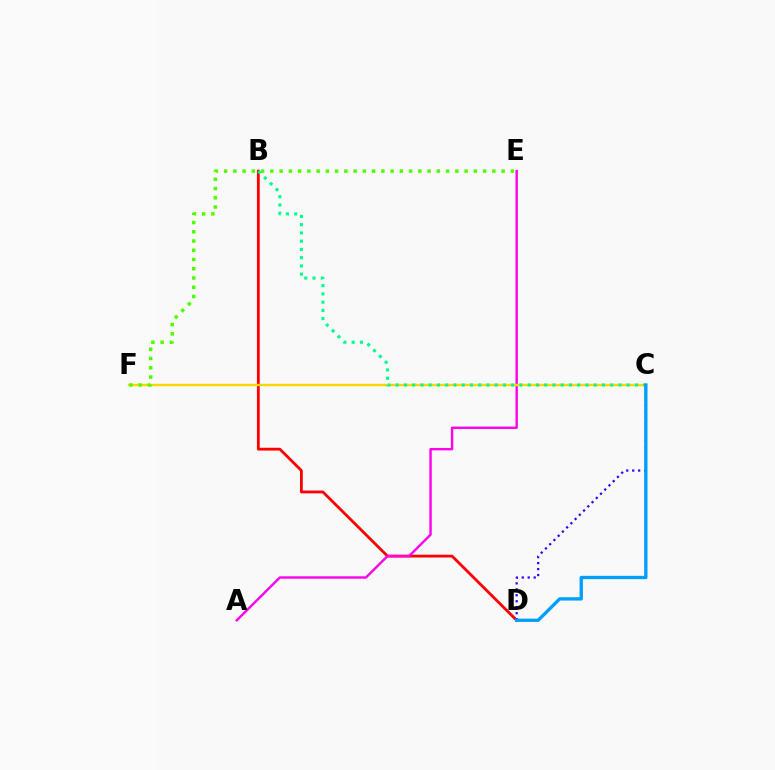{('B', 'D'): [{'color': '#ff0000', 'line_style': 'solid', 'thickness': 2.02}], ('A', 'E'): [{'color': '#ff00ed', 'line_style': 'solid', 'thickness': 1.73}], ('C', 'D'): [{'color': '#3700ff', 'line_style': 'dotted', 'thickness': 1.62}, {'color': '#009eff', 'line_style': 'solid', 'thickness': 2.39}], ('C', 'F'): [{'color': '#ffd500', 'line_style': 'solid', 'thickness': 1.7}], ('E', 'F'): [{'color': '#4fff00', 'line_style': 'dotted', 'thickness': 2.51}], ('B', 'C'): [{'color': '#00ff86', 'line_style': 'dotted', 'thickness': 2.24}]}